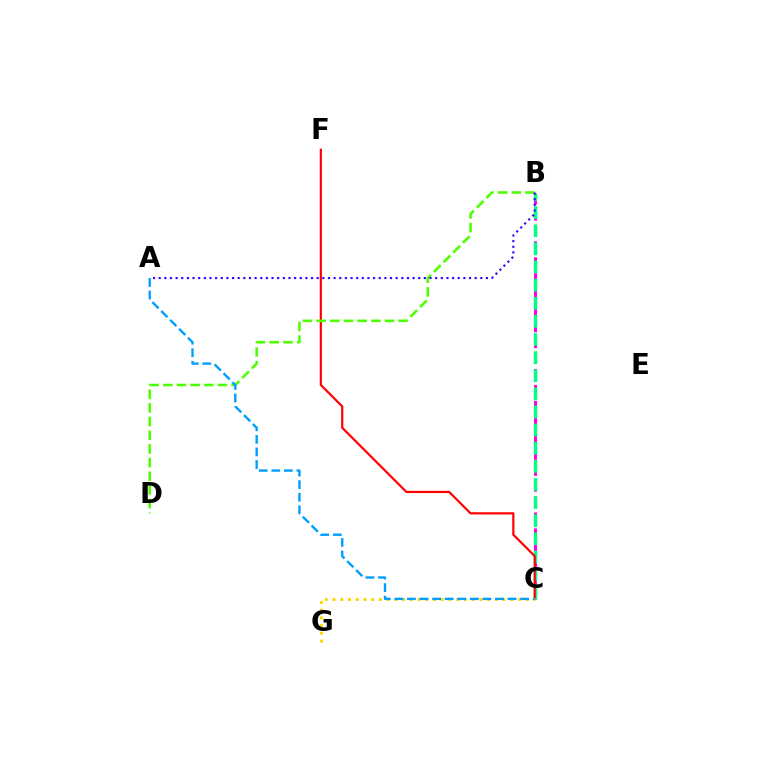{('B', 'C'): [{'color': '#ff00ed', 'line_style': 'dashed', 'thickness': 2.17}, {'color': '#00ff86', 'line_style': 'dashed', 'thickness': 2.46}], ('C', 'F'): [{'color': '#ff0000', 'line_style': 'solid', 'thickness': 1.57}], ('C', 'G'): [{'color': '#ffd500', 'line_style': 'dotted', 'thickness': 2.1}], ('B', 'D'): [{'color': '#4fff00', 'line_style': 'dashed', 'thickness': 1.86}], ('A', 'C'): [{'color': '#009eff', 'line_style': 'dashed', 'thickness': 1.71}], ('A', 'B'): [{'color': '#3700ff', 'line_style': 'dotted', 'thickness': 1.53}]}